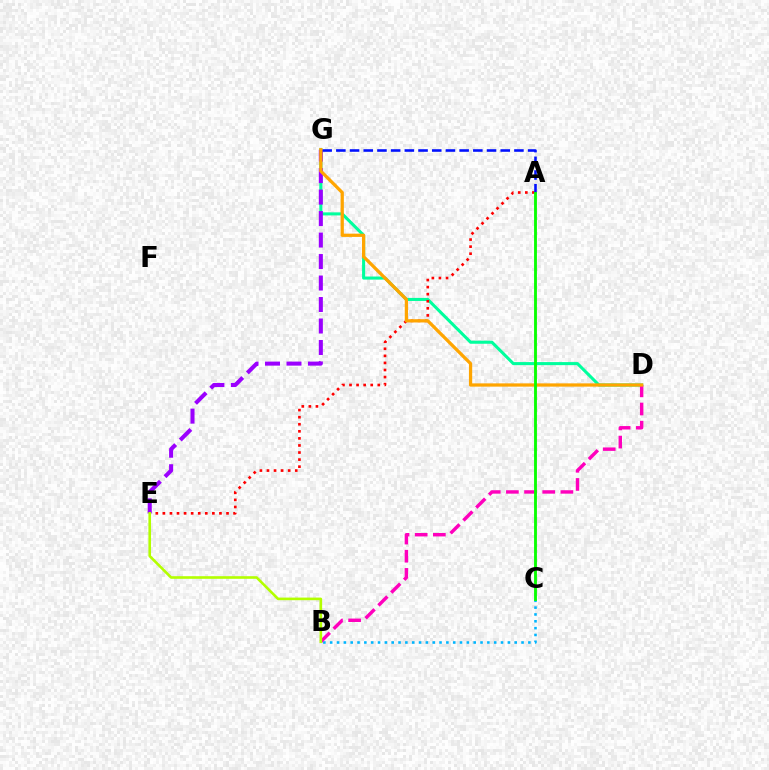{('B', 'C'): [{'color': '#00b5ff', 'line_style': 'dotted', 'thickness': 1.86}], ('D', 'G'): [{'color': '#00ff9d', 'line_style': 'solid', 'thickness': 2.2}, {'color': '#ffa500', 'line_style': 'solid', 'thickness': 2.34}], ('A', 'E'): [{'color': '#ff0000', 'line_style': 'dotted', 'thickness': 1.92}], ('B', 'D'): [{'color': '#ff00bd', 'line_style': 'dashed', 'thickness': 2.47}], ('E', 'G'): [{'color': '#9b00ff', 'line_style': 'dashed', 'thickness': 2.92}], ('A', 'G'): [{'color': '#0010ff', 'line_style': 'dashed', 'thickness': 1.86}], ('B', 'E'): [{'color': '#b3ff00', 'line_style': 'solid', 'thickness': 1.88}], ('A', 'C'): [{'color': '#08ff00', 'line_style': 'solid', 'thickness': 2.06}]}